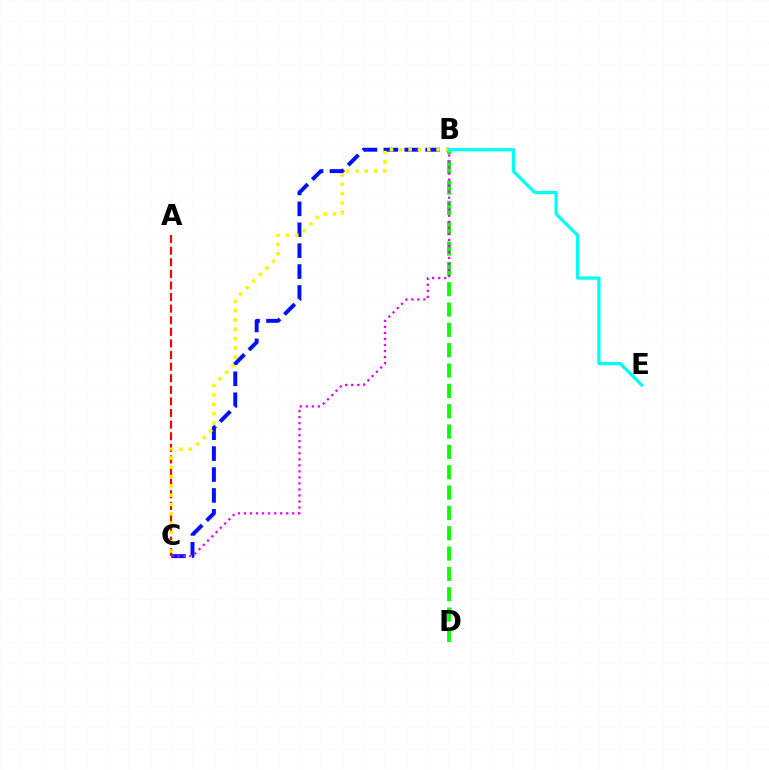{('A', 'C'): [{'color': '#ff0000', 'line_style': 'dashed', 'thickness': 1.58}], ('B', 'C'): [{'color': '#0010ff', 'line_style': 'dashed', 'thickness': 2.84}, {'color': '#fcf500', 'line_style': 'dotted', 'thickness': 2.53}, {'color': '#ee00ff', 'line_style': 'dotted', 'thickness': 1.64}], ('B', 'D'): [{'color': '#08ff00', 'line_style': 'dashed', 'thickness': 2.76}], ('B', 'E'): [{'color': '#00fff6', 'line_style': 'solid', 'thickness': 2.33}]}